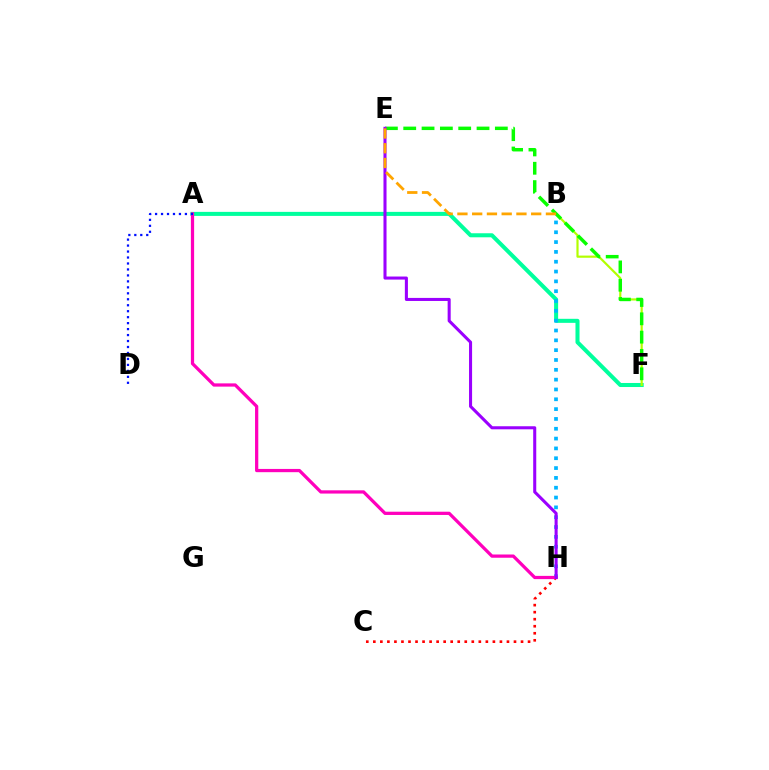{('A', 'F'): [{'color': '#00ff9d', 'line_style': 'solid', 'thickness': 2.91}], ('C', 'H'): [{'color': '#ff0000', 'line_style': 'dotted', 'thickness': 1.91}], ('B', 'H'): [{'color': '#00b5ff', 'line_style': 'dotted', 'thickness': 2.67}], ('A', 'H'): [{'color': '#ff00bd', 'line_style': 'solid', 'thickness': 2.34}], ('B', 'F'): [{'color': '#b3ff00', 'line_style': 'solid', 'thickness': 1.58}], ('A', 'D'): [{'color': '#0010ff', 'line_style': 'dotted', 'thickness': 1.62}], ('E', 'F'): [{'color': '#08ff00', 'line_style': 'dashed', 'thickness': 2.49}], ('E', 'H'): [{'color': '#9b00ff', 'line_style': 'solid', 'thickness': 2.2}], ('B', 'E'): [{'color': '#ffa500', 'line_style': 'dashed', 'thickness': 2.0}]}